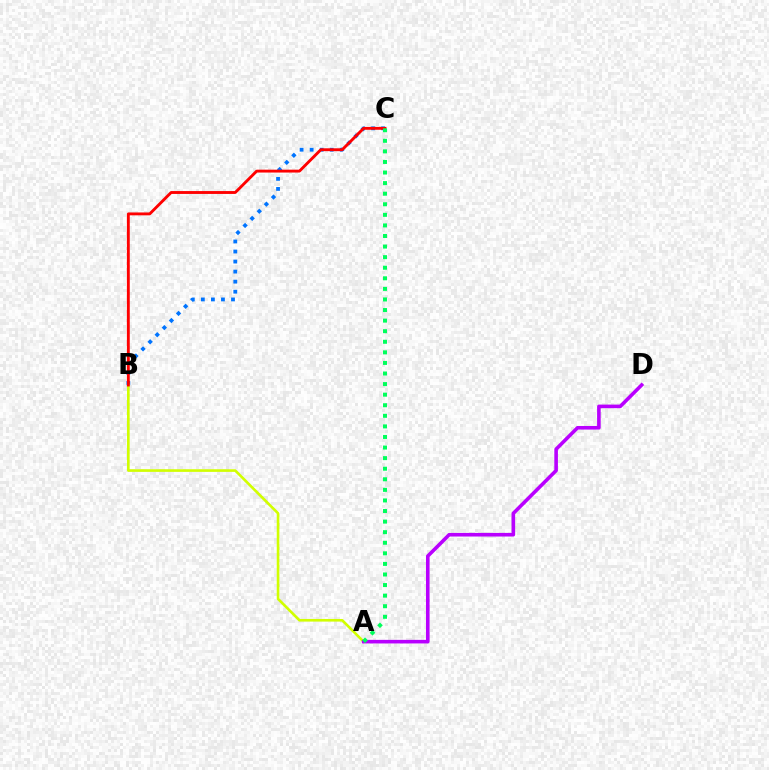{('B', 'C'): [{'color': '#0074ff', 'line_style': 'dotted', 'thickness': 2.73}, {'color': '#ff0000', 'line_style': 'solid', 'thickness': 2.06}], ('A', 'B'): [{'color': '#d1ff00', 'line_style': 'solid', 'thickness': 1.9}], ('A', 'D'): [{'color': '#b900ff', 'line_style': 'solid', 'thickness': 2.59}], ('A', 'C'): [{'color': '#00ff5c', 'line_style': 'dotted', 'thickness': 2.87}]}